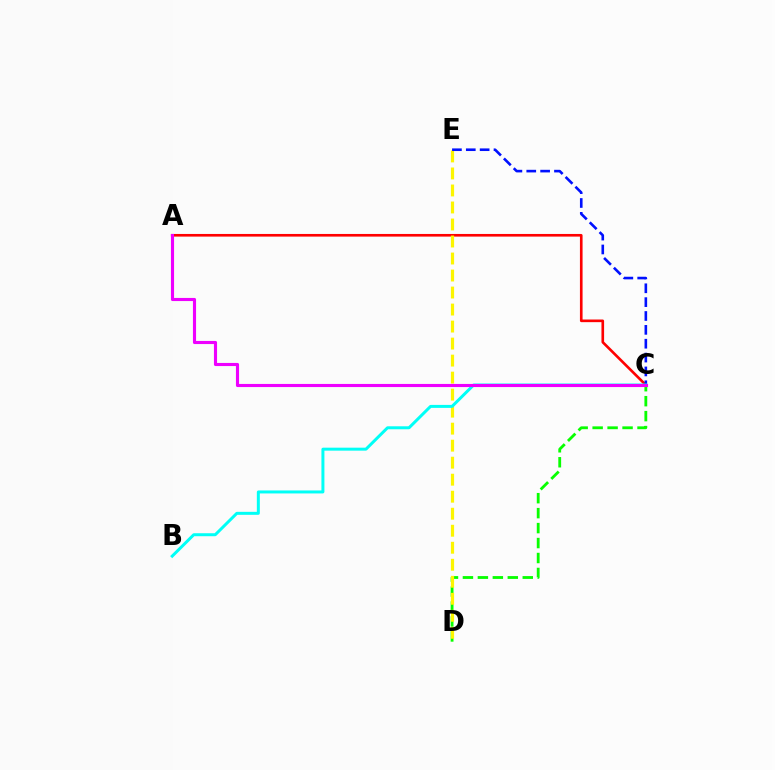{('C', 'D'): [{'color': '#08ff00', 'line_style': 'dashed', 'thickness': 2.03}], ('A', 'C'): [{'color': '#ff0000', 'line_style': 'solid', 'thickness': 1.9}, {'color': '#ee00ff', 'line_style': 'solid', 'thickness': 2.25}], ('D', 'E'): [{'color': '#fcf500', 'line_style': 'dashed', 'thickness': 2.31}], ('C', 'E'): [{'color': '#0010ff', 'line_style': 'dashed', 'thickness': 1.88}], ('B', 'C'): [{'color': '#00fff6', 'line_style': 'solid', 'thickness': 2.15}]}